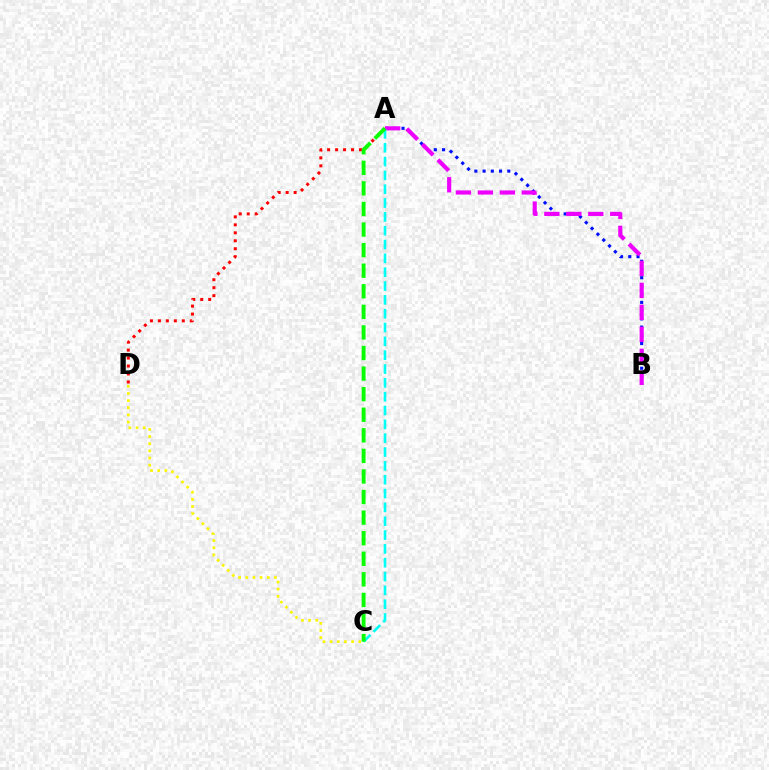{('A', 'D'): [{'color': '#ff0000', 'line_style': 'dotted', 'thickness': 2.16}], ('A', 'B'): [{'color': '#0010ff', 'line_style': 'dotted', 'thickness': 2.24}, {'color': '#ee00ff', 'line_style': 'dashed', 'thickness': 2.98}], ('C', 'D'): [{'color': '#fcf500', 'line_style': 'dotted', 'thickness': 1.94}], ('A', 'C'): [{'color': '#00fff6', 'line_style': 'dashed', 'thickness': 1.88}, {'color': '#08ff00', 'line_style': 'dashed', 'thickness': 2.8}]}